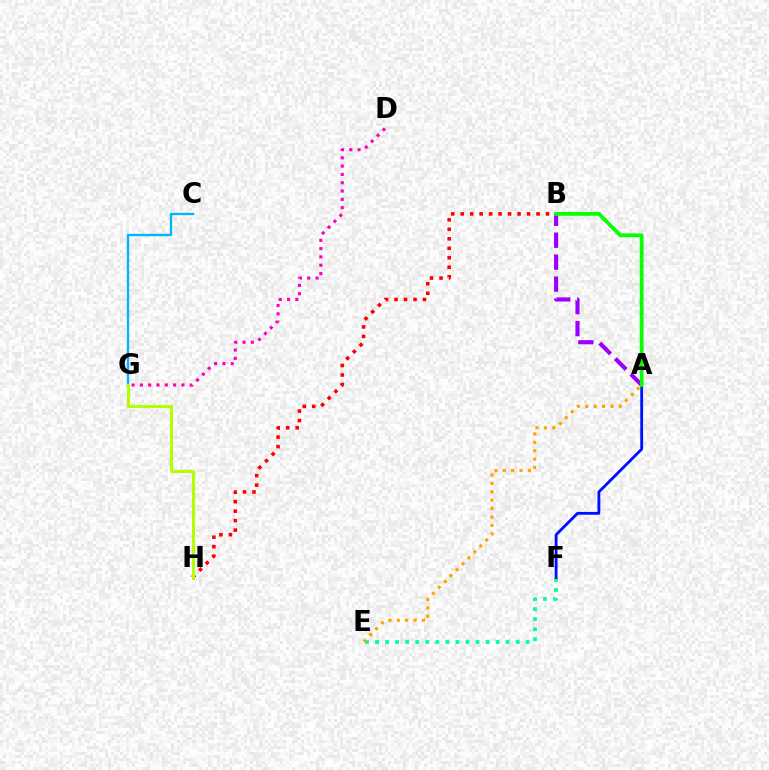{('D', 'G'): [{'color': '#ff00bd', 'line_style': 'dotted', 'thickness': 2.26}], ('B', 'H'): [{'color': '#ff0000', 'line_style': 'dotted', 'thickness': 2.58}], ('E', 'F'): [{'color': '#00ff9d', 'line_style': 'dotted', 'thickness': 2.73}], ('C', 'G'): [{'color': '#00b5ff', 'line_style': 'solid', 'thickness': 1.69}], ('G', 'H'): [{'color': '#b3ff00', 'line_style': 'solid', 'thickness': 2.18}], ('A', 'B'): [{'color': '#9b00ff', 'line_style': 'dashed', 'thickness': 2.98}, {'color': '#08ff00', 'line_style': 'solid', 'thickness': 2.7}], ('A', 'F'): [{'color': '#0010ff', 'line_style': 'solid', 'thickness': 2.03}], ('A', 'E'): [{'color': '#ffa500', 'line_style': 'dotted', 'thickness': 2.28}]}